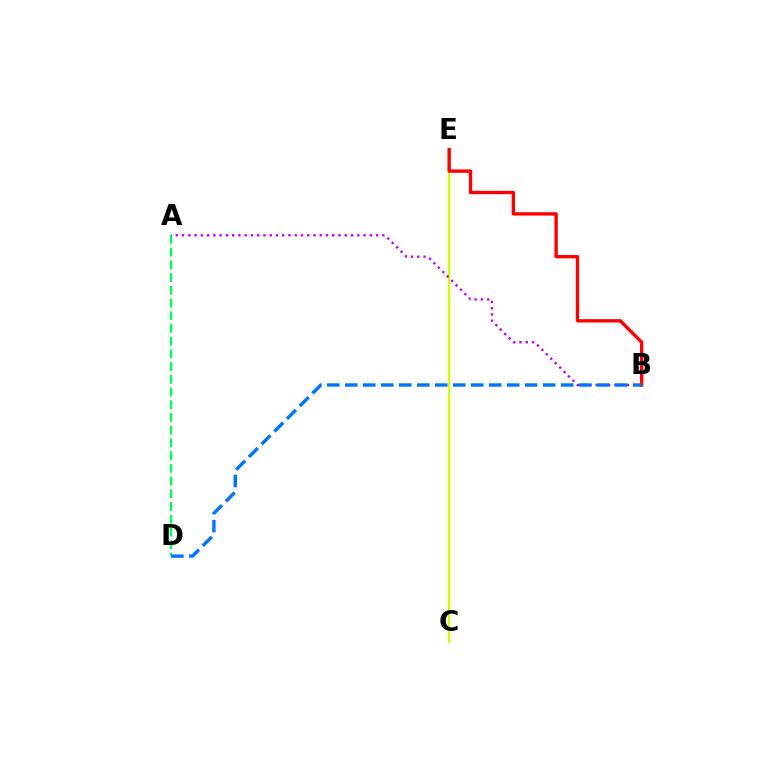{('C', 'E'): [{'color': '#d1ff00', 'line_style': 'solid', 'thickness': 1.66}], ('A', 'D'): [{'color': '#00ff5c', 'line_style': 'dashed', 'thickness': 1.73}], ('A', 'B'): [{'color': '#b900ff', 'line_style': 'dotted', 'thickness': 1.7}], ('B', 'E'): [{'color': '#ff0000', 'line_style': 'solid', 'thickness': 2.42}], ('B', 'D'): [{'color': '#0074ff', 'line_style': 'dashed', 'thickness': 2.44}]}